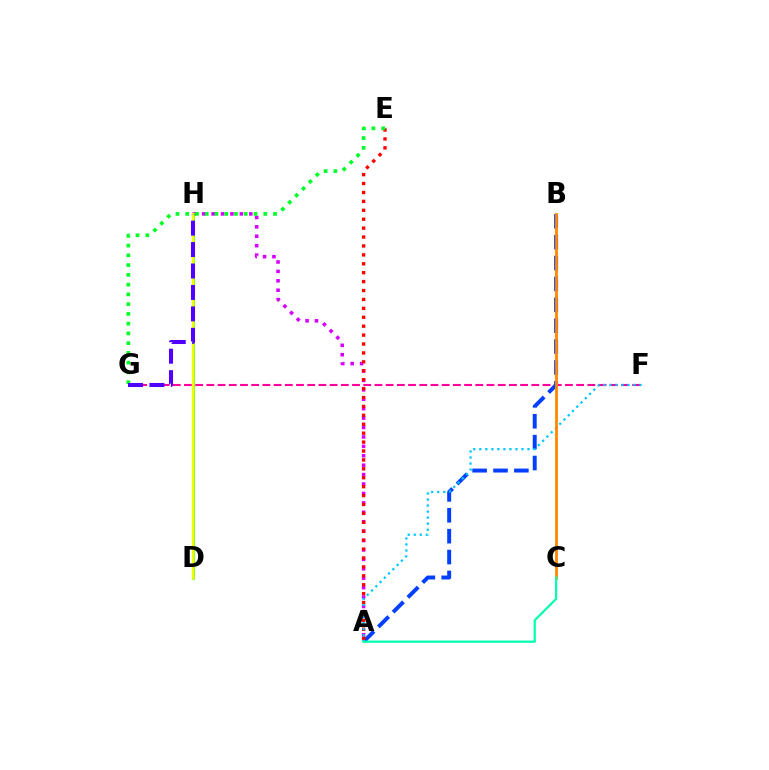{('F', 'G'): [{'color': '#ff00a0', 'line_style': 'dashed', 'thickness': 1.52}], ('A', 'B'): [{'color': '#003fff', 'line_style': 'dashed', 'thickness': 2.84}], ('A', 'H'): [{'color': '#d600ff', 'line_style': 'dotted', 'thickness': 2.56}], ('A', 'E'): [{'color': '#ff0000', 'line_style': 'dotted', 'thickness': 2.42}], ('D', 'H'): [{'color': '#66ff00', 'line_style': 'solid', 'thickness': 1.9}, {'color': '#eeff00', 'line_style': 'solid', 'thickness': 1.67}], ('E', 'G'): [{'color': '#00ff27', 'line_style': 'dotted', 'thickness': 2.65}], ('A', 'F'): [{'color': '#00c7ff', 'line_style': 'dotted', 'thickness': 1.64}], ('B', 'C'): [{'color': '#ff8800', 'line_style': 'solid', 'thickness': 2.02}], ('A', 'C'): [{'color': '#00ffaf', 'line_style': 'solid', 'thickness': 1.6}], ('G', 'H'): [{'color': '#4f00ff', 'line_style': 'dashed', 'thickness': 2.91}]}